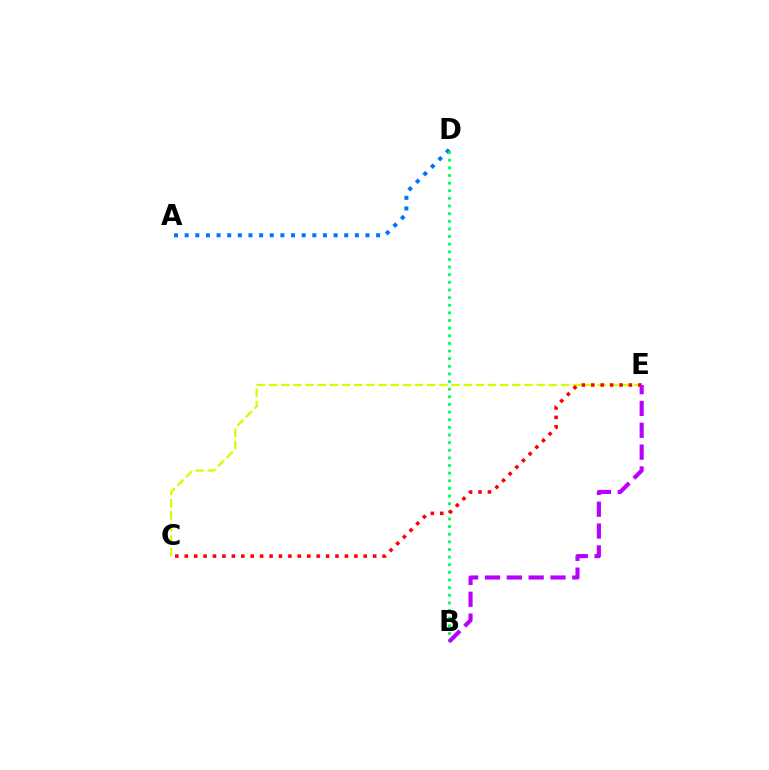{('A', 'D'): [{'color': '#0074ff', 'line_style': 'dotted', 'thickness': 2.89}], ('B', 'D'): [{'color': '#00ff5c', 'line_style': 'dotted', 'thickness': 2.07}], ('C', 'E'): [{'color': '#d1ff00', 'line_style': 'dashed', 'thickness': 1.65}, {'color': '#ff0000', 'line_style': 'dotted', 'thickness': 2.56}], ('B', 'E'): [{'color': '#b900ff', 'line_style': 'dashed', 'thickness': 2.97}]}